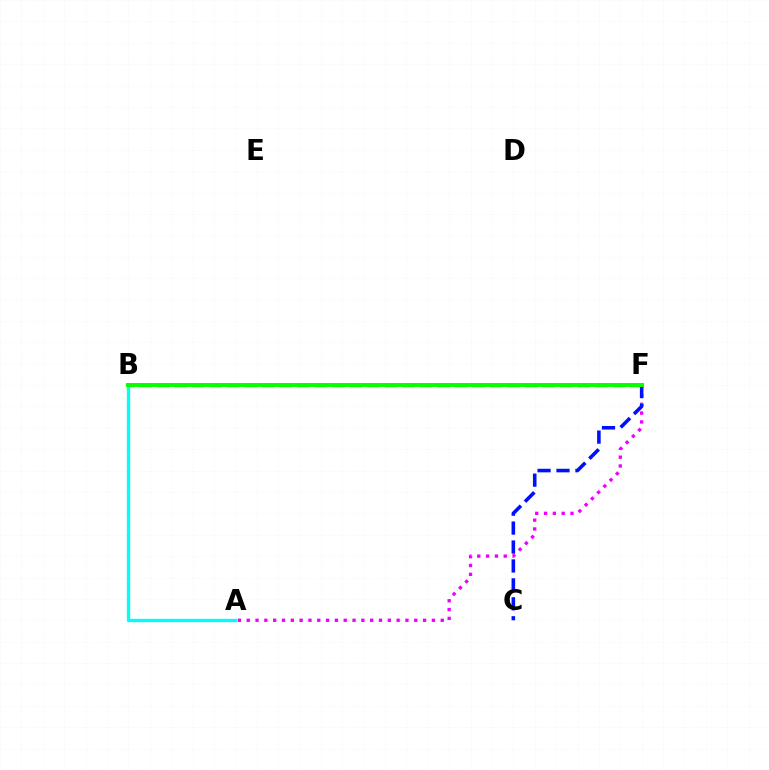{('A', 'F'): [{'color': '#ee00ff', 'line_style': 'dotted', 'thickness': 2.4}], ('B', 'F'): [{'color': '#fcf500', 'line_style': 'dotted', 'thickness': 1.91}, {'color': '#ff0000', 'line_style': 'dashed', 'thickness': 2.38}, {'color': '#08ff00', 'line_style': 'solid', 'thickness': 2.85}], ('C', 'F'): [{'color': '#0010ff', 'line_style': 'dashed', 'thickness': 2.57}], ('A', 'B'): [{'color': '#00fff6', 'line_style': 'solid', 'thickness': 2.4}]}